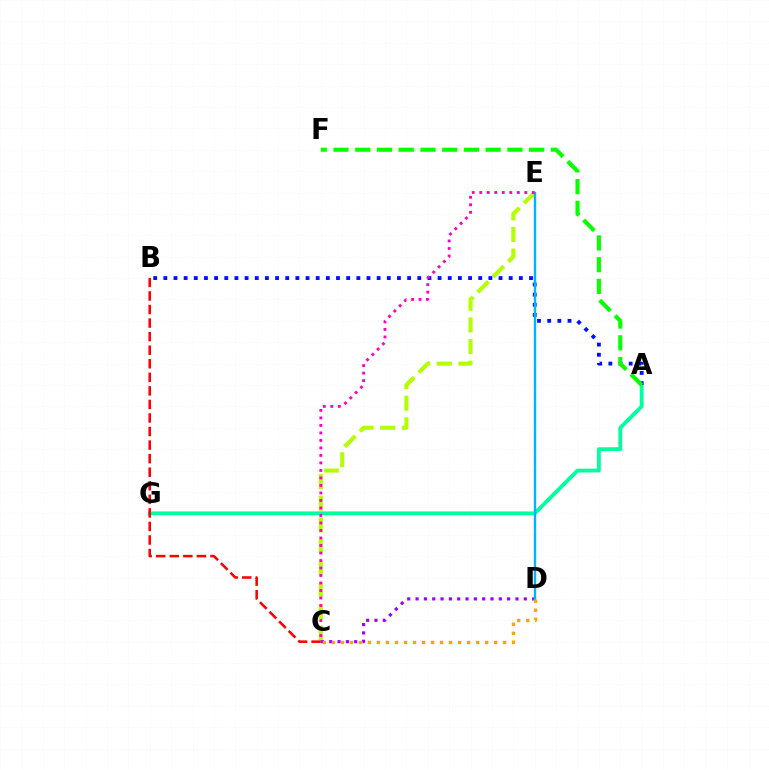{('C', 'E'): [{'color': '#b3ff00', 'line_style': 'dashed', 'thickness': 2.94}, {'color': '#ff00bd', 'line_style': 'dotted', 'thickness': 2.04}], ('A', 'G'): [{'color': '#00ff9d', 'line_style': 'solid', 'thickness': 2.75}], ('A', 'B'): [{'color': '#0010ff', 'line_style': 'dotted', 'thickness': 2.76}], ('A', 'F'): [{'color': '#08ff00', 'line_style': 'dashed', 'thickness': 2.95}], ('C', 'D'): [{'color': '#9b00ff', 'line_style': 'dotted', 'thickness': 2.26}, {'color': '#ffa500', 'line_style': 'dotted', 'thickness': 2.45}], ('B', 'C'): [{'color': '#ff0000', 'line_style': 'dashed', 'thickness': 1.84}], ('D', 'E'): [{'color': '#00b5ff', 'line_style': 'solid', 'thickness': 1.73}]}